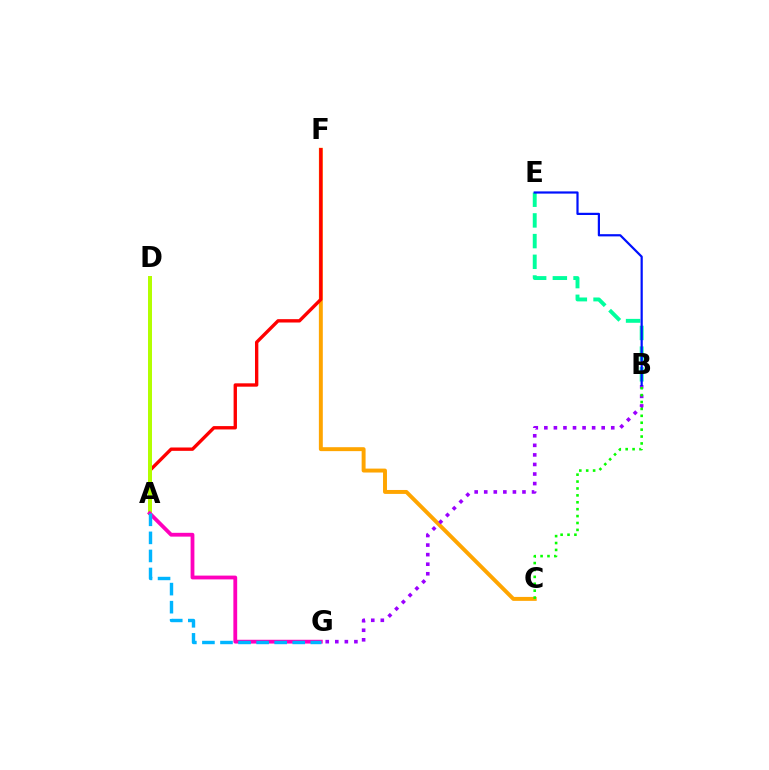{('C', 'F'): [{'color': '#ffa500', 'line_style': 'solid', 'thickness': 2.83}], ('B', 'E'): [{'color': '#00ff9d', 'line_style': 'dashed', 'thickness': 2.81}, {'color': '#0010ff', 'line_style': 'solid', 'thickness': 1.59}], ('B', 'G'): [{'color': '#9b00ff', 'line_style': 'dotted', 'thickness': 2.6}], ('B', 'C'): [{'color': '#08ff00', 'line_style': 'dotted', 'thickness': 1.88}], ('A', 'F'): [{'color': '#ff0000', 'line_style': 'solid', 'thickness': 2.42}], ('A', 'D'): [{'color': '#b3ff00', 'line_style': 'solid', 'thickness': 2.87}], ('A', 'G'): [{'color': '#ff00bd', 'line_style': 'solid', 'thickness': 2.74}, {'color': '#00b5ff', 'line_style': 'dashed', 'thickness': 2.45}]}